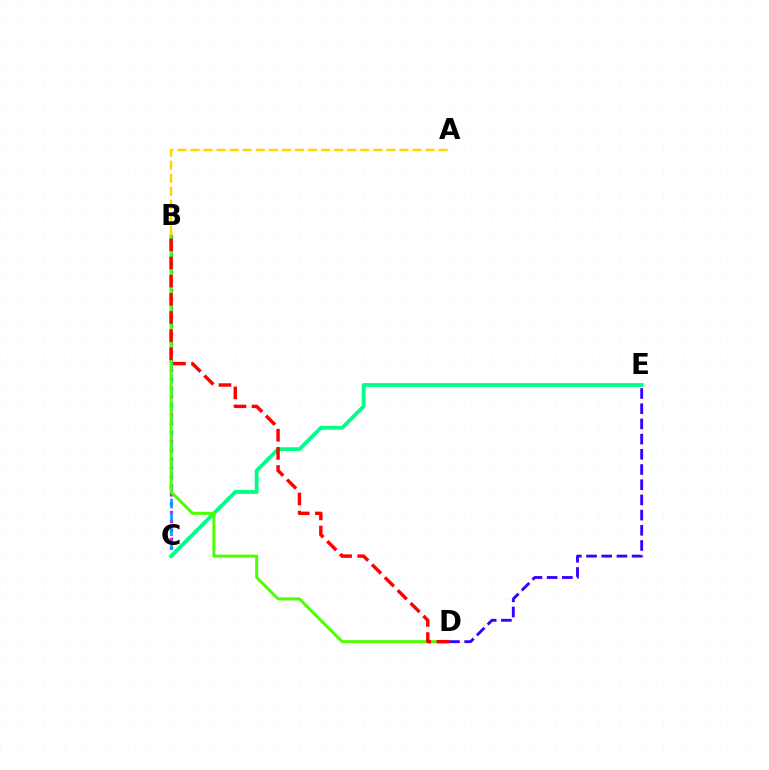{('B', 'C'): [{'color': '#ff00ed', 'line_style': 'dotted', 'thickness': 2.41}, {'color': '#009eff', 'line_style': 'dashed', 'thickness': 1.88}], ('C', 'E'): [{'color': '#00ff86', 'line_style': 'solid', 'thickness': 2.75}], ('B', 'D'): [{'color': '#4fff00', 'line_style': 'solid', 'thickness': 2.16}, {'color': '#ff0000', 'line_style': 'dashed', 'thickness': 2.47}], ('D', 'E'): [{'color': '#3700ff', 'line_style': 'dashed', 'thickness': 2.06}], ('A', 'B'): [{'color': '#ffd500', 'line_style': 'dashed', 'thickness': 1.77}]}